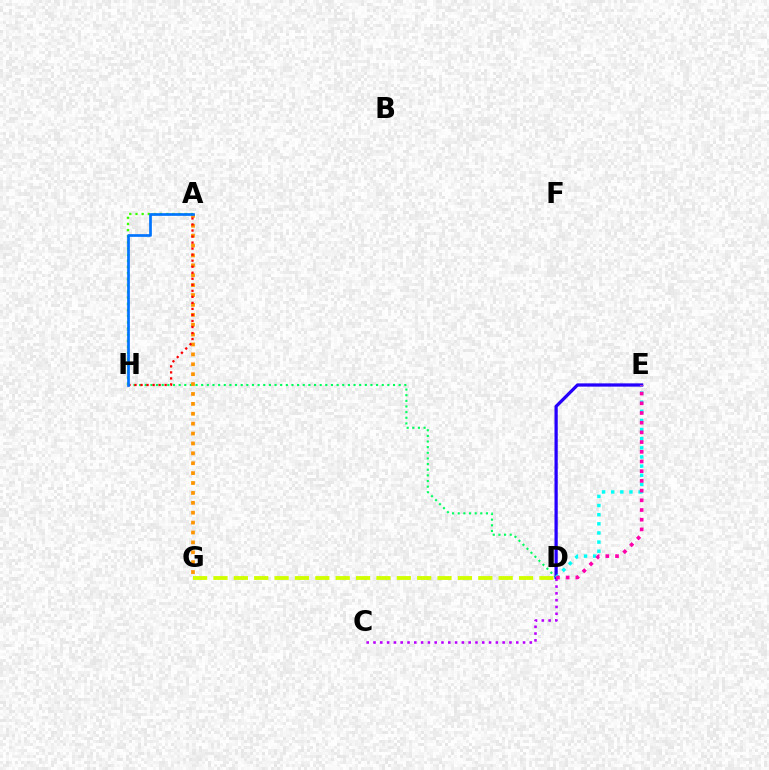{('D', 'H'): [{'color': '#00ff5c', 'line_style': 'dotted', 'thickness': 1.53}], ('C', 'D'): [{'color': '#b900ff', 'line_style': 'dotted', 'thickness': 1.85}], ('A', 'H'): [{'color': '#3dff00', 'line_style': 'dotted', 'thickness': 1.67}, {'color': '#ff0000', 'line_style': 'dotted', 'thickness': 1.64}, {'color': '#0074ff', 'line_style': 'solid', 'thickness': 1.94}], ('D', 'E'): [{'color': '#2500ff', 'line_style': 'solid', 'thickness': 2.34}, {'color': '#00fff6', 'line_style': 'dotted', 'thickness': 2.48}, {'color': '#ff00ac', 'line_style': 'dotted', 'thickness': 2.64}], ('A', 'G'): [{'color': '#ff9400', 'line_style': 'dotted', 'thickness': 2.69}], ('D', 'G'): [{'color': '#d1ff00', 'line_style': 'dashed', 'thickness': 2.77}]}